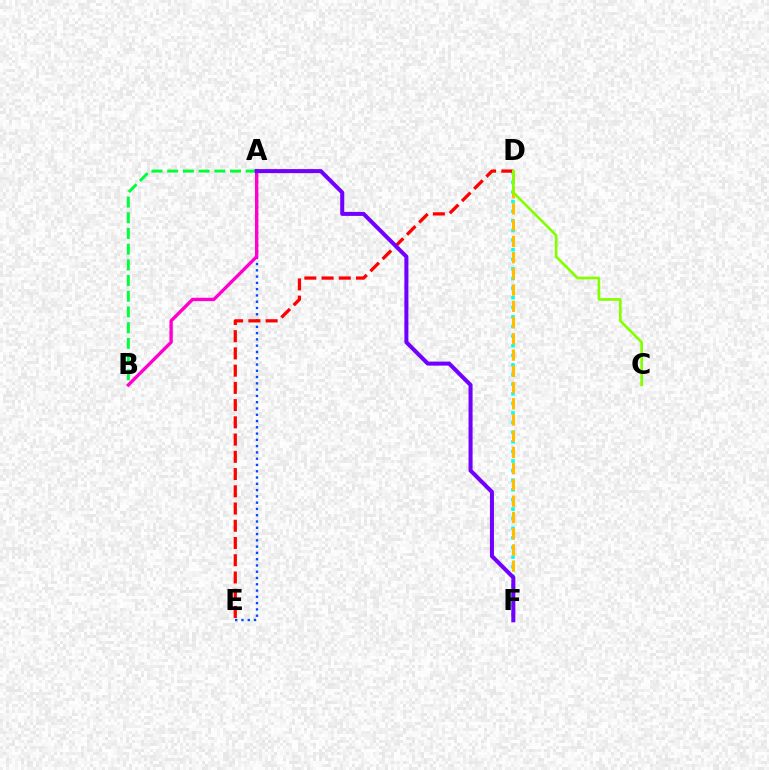{('D', 'F'): [{'color': '#00fff6', 'line_style': 'dotted', 'thickness': 2.61}, {'color': '#ffbd00', 'line_style': 'dashed', 'thickness': 2.21}], ('A', 'E'): [{'color': '#004bff', 'line_style': 'dotted', 'thickness': 1.71}], ('A', 'B'): [{'color': '#00ff39', 'line_style': 'dashed', 'thickness': 2.13}, {'color': '#ff00cf', 'line_style': 'solid', 'thickness': 2.42}], ('D', 'E'): [{'color': '#ff0000', 'line_style': 'dashed', 'thickness': 2.34}], ('C', 'D'): [{'color': '#84ff00', 'line_style': 'solid', 'thickness': 1.93}], ('A', 'F'): [{'color': '#7200ff', 'line_style': 'solid', 'thickness': 2.91}]}